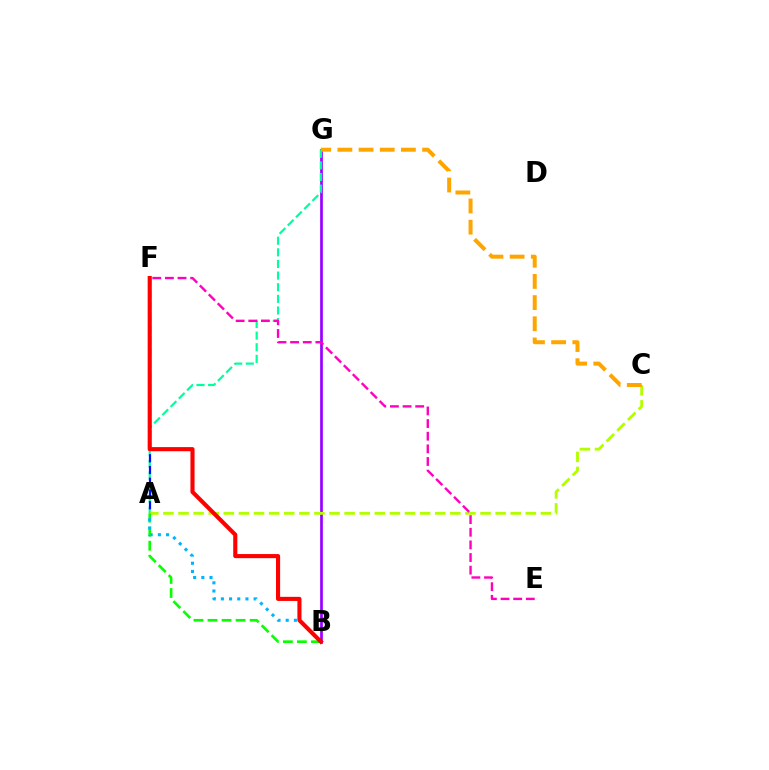{('B', 'G'): [{'color': '#9b00ff', 'line_style': 'solid', 'thickness': 1.95}], ('A', 'G'): [{'color': '#00ff9d', 'line_style': 'dashed', 'thickness': 1.58}], ('A', 'C'): [{'color': '#b3ff00', 'line_style': 'dashed', 'thickness': 2.05}], ('A', 'B'): [{'color': '#08ff00', 'line_style': 'dashed', 'thickness': 1.91}, {'color': '#00b5ff', 'line_style': 'dotted', 'thickness': 2.22}], ('E', 'F'): [{'color': '#ff00bd', 'line_style': 'dashed', 'thickness': 1.72}], ('C', 'G'): [{'color': '#ffa500', 'line_style': 'dashed', 'thickness': 2.88}], ('A', 'F'): [{'color': '#0010ff', 'line_style': 'dashed', 'thickness': 1.6}], ('B', 'F'): [{'color': '#ff0000', 'line_style': 'solid', 'thickness': 2.96}]}